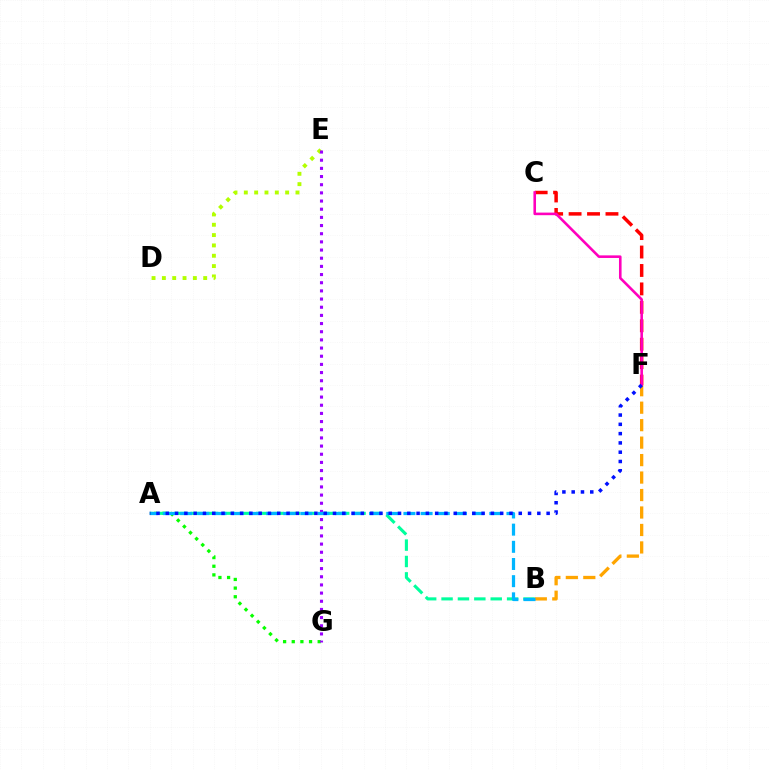{('A', 'G'): [{'color': '#08ff00', 'line_style': 'dotted', 'thickness': 2.35}], ('C', 'F'): [{'color': '#ff0000', 'line_style': 'dashed', 'thickness': 2.5}, {'color': '#ff00bd', 'line_style': 'solid', 'thickness': 1.87}], ('A', 'B'): [{'color': '#00ff9d', 'line_style': 'dashed', 'thickness': 2.23}, {'color': '#00b5ff', 'line_style': 'dashed', 'thickness': 2.33}], ('B', 'F'): [{'color': '#ffa500', 'line_style': 'dashed', 'thickness': 2.37}], ('D', 'E'): [{'color': '#b3ff00', 'line_style': 'dotted', 'thickness': 2.81}], ('E', 'G'): [{'color': '#9b00ff', 'line_style': 'dotted', 'thickness': 2.22}], ('A', 'F'): [{'color': '#0010ff', 'line_style': 'dotted', 'thickness': 2.52}]}